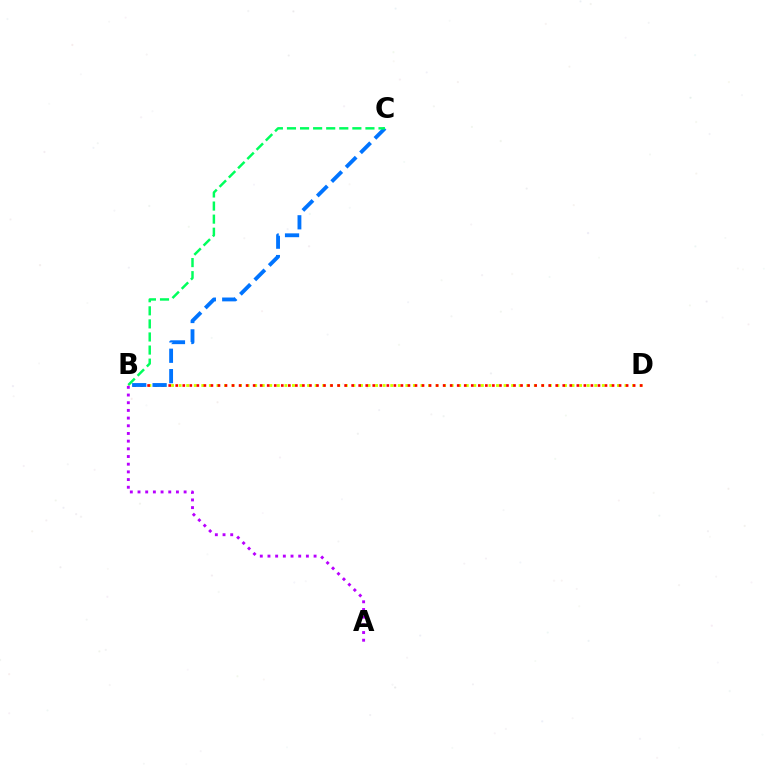{('B', 'D'): [{'color': '#d1ff00', 'line_style': 'dotted', 'thickness': 2.05}, {'color': '#ff0000', 'line_style': 'dotted', 'thickness': 1.91}], ('B', 'C'): [{'color': '#0074ff', 'line_style': 'dashed', 'thickness': 2.77}, {'color': '#00ff5c', 'line_style': 'dashed', 'thickness': 1.78}], ('A', 'B'): [{'color': '#b900ff', 'line_style': 'dotted', 'thickness': 2.09}]}